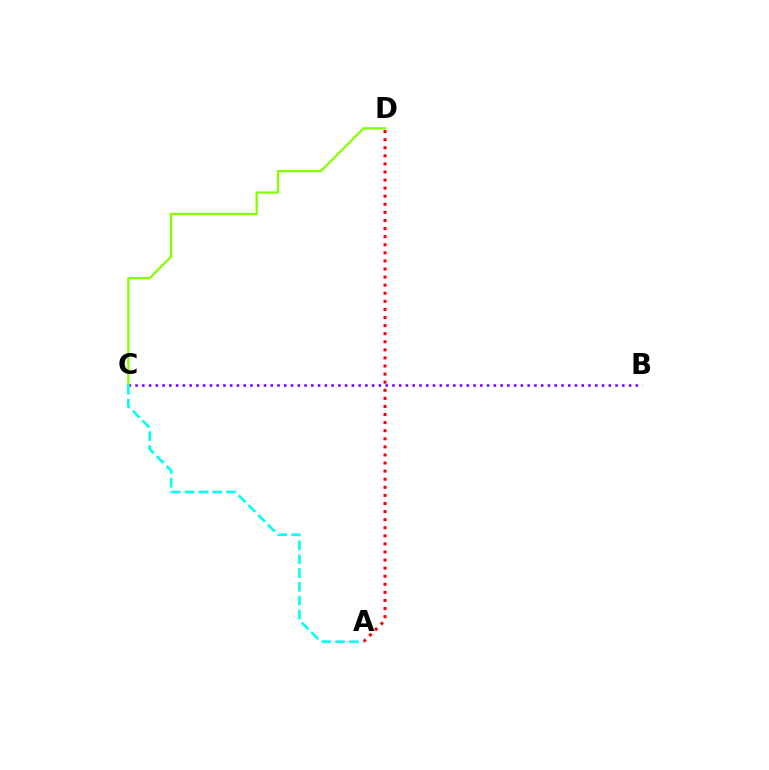{('B', 'C'): [{'color': '#7200ff', 'line_style': 'dotted', 'thickness': 1.84}], ('A', 'D'): [{'color': '#ff0000', 'line_style': 'dotted', 'thickness': 2.2}], ('C', 'D'): [{'color': '#84ff00', 'line_style': 'solid', 'thickness': 1.64}], ('A', 'C'): [{'color': '#00fff6', 'line_style': 'dashed', 'thickness': 1.88}]}